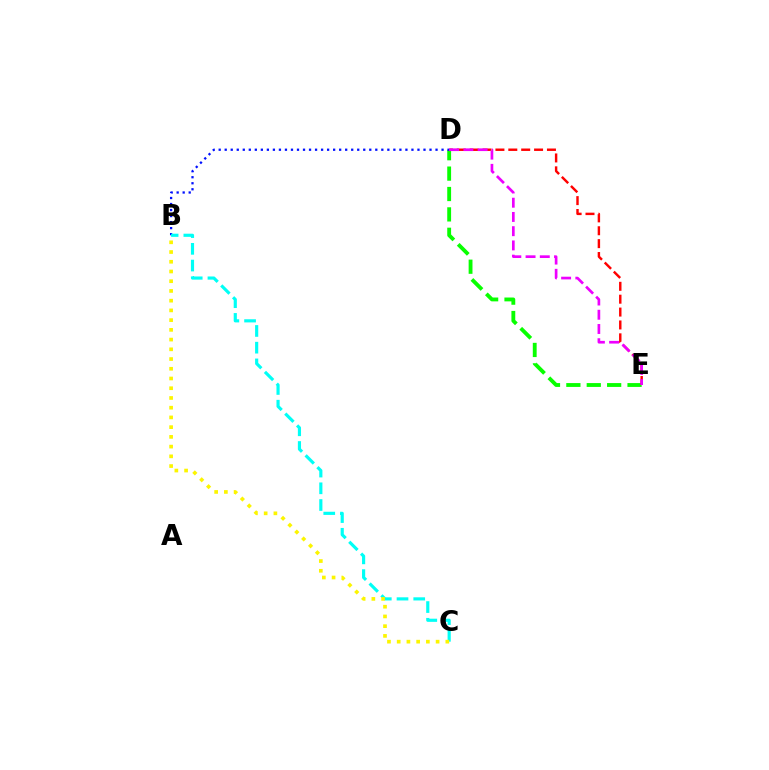{('D', 'E'): [{'color': '#08ff00', 'line_style': 'dashed', 'thickness': 2.77}, {'color': '#ff0000', 'line_style': 'dashed', 'thickness': 1.75}, {'color': '#ee00ff', 'line_style': 'dashed', 'thickness': 1.93}], ('B', 'D'): [{'color': '#0010ff', 'line_style': 'dotted', 'thickness': 1.64}], ('B', 'C'): [{'color': '#00fff6', 'line_style': 'dashed', 'thickness': 2.27}, {'color': '#fcf500', 'line_style': 'dotted', 'thickness': 2.64}]}